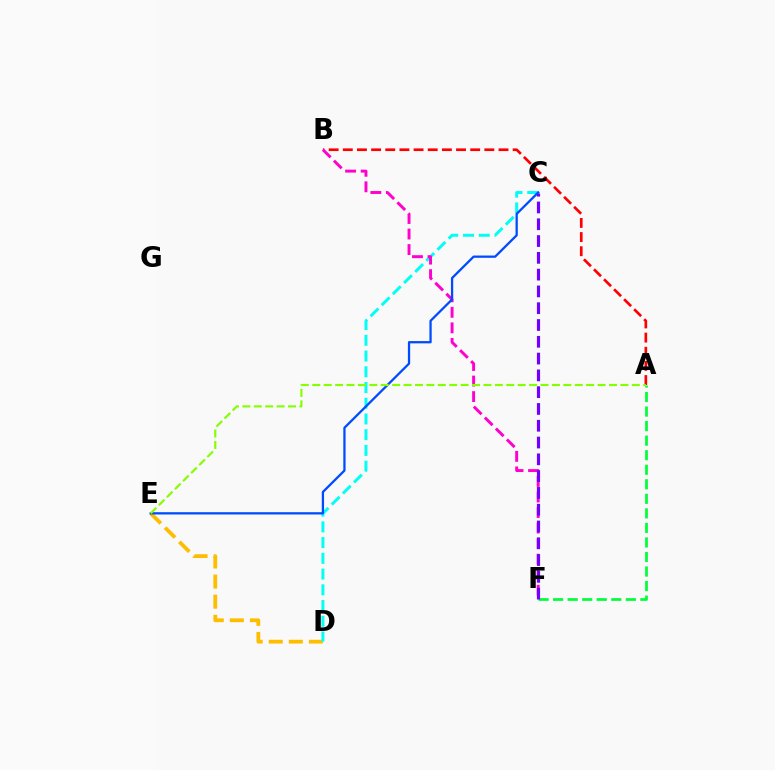{('D', 'E'): [{'color': '#ffbd00', 'line_style': 'dashed', 'thickness': 2.73}], ('A', 'F'): [{'color': '#00ff39', 'line_style': 'dashed', 'thickness': 1.98}], ('C', 'D'): [{'color': '#00fff6', 'line_style': 'dashed', 'thickness': 2.14}], ('A', 'B'): [{'color': '#ff0000', 'line_style': 'dashed', 'thickness': 1.92}], ('B', 'F'): [{'color': '#ff00cf', 'line_style': 'dashed', 'thickness': 2.11}], ('C', 'F'): [{'color': '#7200ff', 'line_style': 'dashed', 'thickness': 2.28}], ('C', 'E'): [{'color': '#004bff', 'line_style': 'solid', 'thickness': 1.64}], ('A', 'E'): [{'color': '#84ff00', 'line_style': 'dashed', 'thickness': 1.55}]}